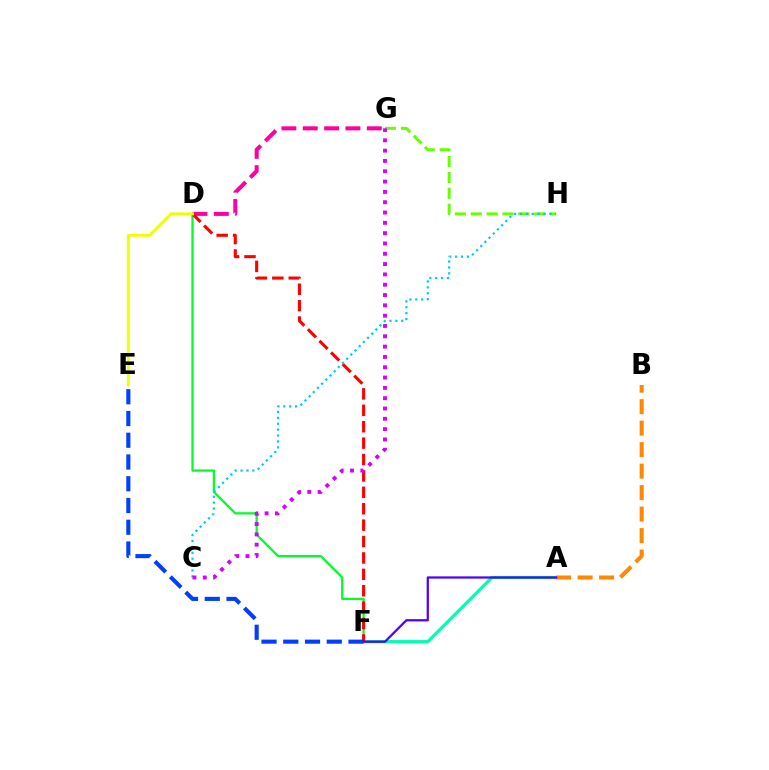{('G', 'H'): [{'color': '#66ff00', 'line_style': 'dashed', 'thickness': 2.16}], ('D', 'F'): [{'color': '#00ff27', 'line_style': 'solid', 'thickness': 1.63}, {'color': '#ff0000', 'line_style': 'dashed', 'thickness': 2.23}], ('A', 'F'): [{'color': '#00ffaf', 'line_style': 'solid', 'thickness': 2.3}, {'color': '#4f00ff', 'line_style': 'solid', 'thickness': 1.62}], ('D', 'G'): [{'color': '#ff00a0', 'line_style': 'dashed', 'thickness': 2.9}], ('A', 'B'): [{'color': '#ff8800', 'line_style': 'dashed', 'thickness': 2.92}], ('E', 'F'): [{'color': '#003fff', 'line_style': 'dashed', 'thickness': 2.95}], ('C', 'H'): [{'color': '#00c7ff', 'line_style': 'dotted', 'thickness': 1.6}], ('C', 'G'): [{'color': '#d600ff', 'line_style': 'dotted', 'thickness': 2.8}], ('D', 'E'): [{'color': '#eeff00', 'line_style': 'solid', 'thickness': 2.14}]}